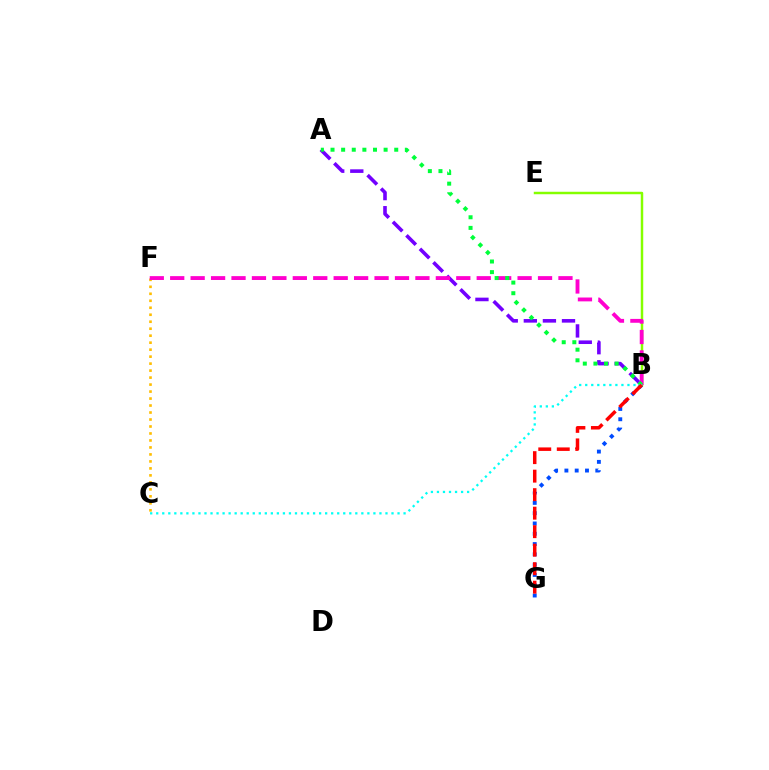{('B', 'E'): [{'color': '#84ff00', 'line_style': 'solid', 'thickness': 1.78}], ('C', 'F'): [{'color': '#ffbd00', 'line_style': 'dotted', 'thickness': 1.9}], ('A', 'B'): [{'color': '#7200ff', 'line_style': 'dashed', 'thickness': 2.59}, {'color': '#00ff39', 'line_style': 'dotted', 'thickness': 2.89}], ('B', 'G'): [{'color': '#004bff', 'line_style': 'dotted', 'thickness': 2.8}, {'color': '#ff0000', 'line_style': 'dashed', 'thickness': 2.51}], ('B', 'F'): [{'color': '#ff00cf', 'line_style': 'dashed', 'thickness': 2.78}], ('B', 'C'): [{'color': '#00fff6', 'line_style': 'dotted', 'thickness': 1.64}]}